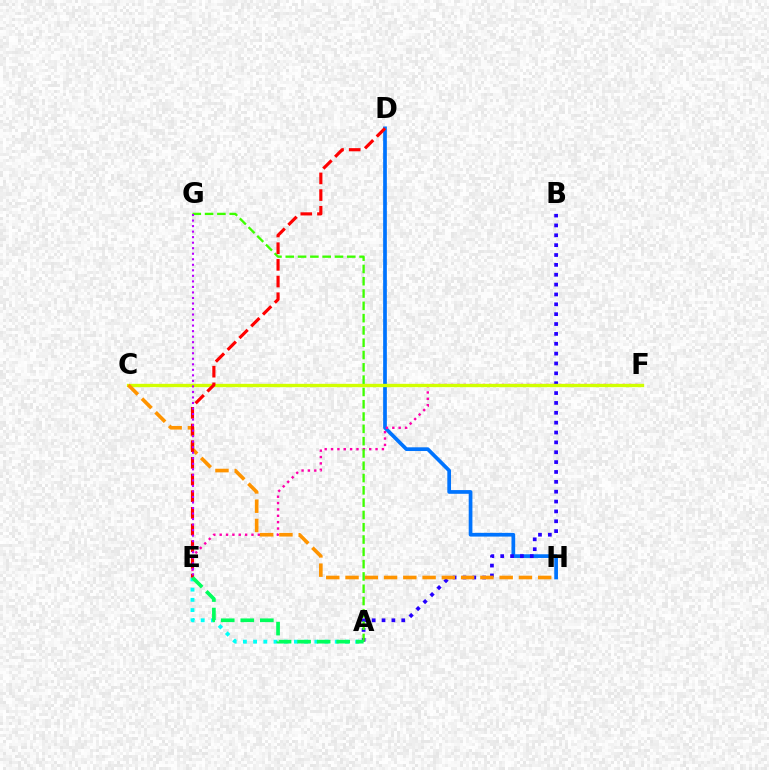{('A', 'E'): [{'color': '#00fff6', 'line_style': 'dotted', 'thickness': 2.77}, {'color': '#00ff5c', 'line_style': 'dashed', 'thickness': 2.66}], ('D', 'H'): [{'color': '#0074ff', 'line_style': 'solid', 'thickness': 2.67}], ('E', 'F'): [{'color': '#ff00ac', 'line_style': 'dotted', 'thickness': 1.73}], ('A', 'B'): [{'color': '#2500ff', 'line_style': 'dotted', 'thickness': 2.68}], ('C', 'F'): [{'color': '#d1ff00', 'line_style': 'solid', 'thickness': 2.41}], ('C', 'H'): [{'color': '#ff9400', 'line_style': 'dashed', 'thickness': 2.62}], ('A', 'G'): [{'color': '#3dff00', 'line_style': 'dashed', 'thickness': 1.67}], ('D', 'E'): [{'color': '#ff0000', 'line_style': 'dashed', 'thickness': 2.27}], ('E', 'G'): [{'color': '#b900ff', 'line_style': 'dotted', 'thickness': 1.5}]}